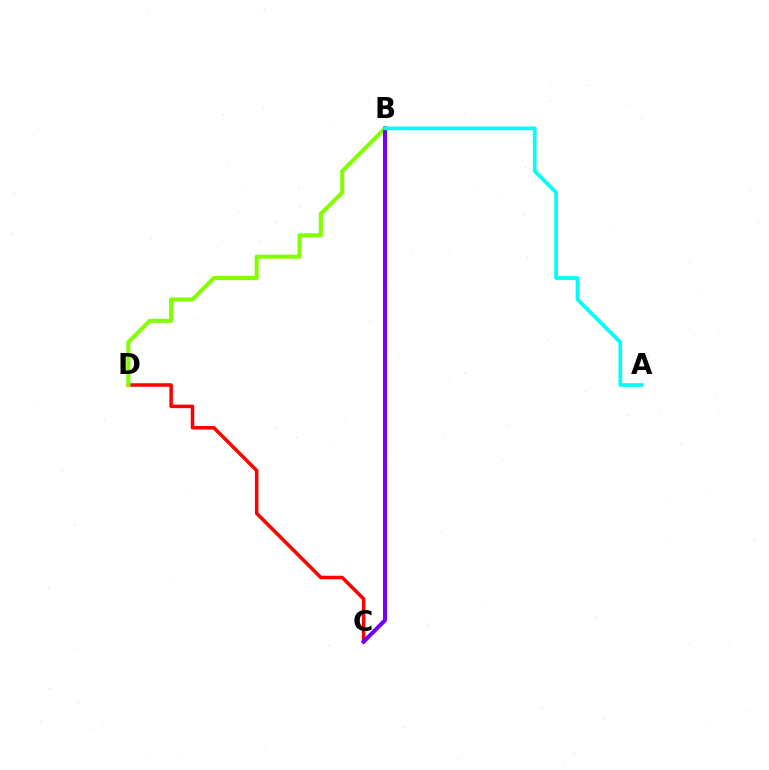{('C', 'D'): [{'color': '#ff0000', 'line_style': 'solid', 'thickness': 2.54}], ('B', 'D'): [{'color': '#84ff00', 'line_style': 'solid', 'thickness': 2.93}], ('B', 'C'): [{'color': '#7200ff', 'line_style': 'solid', 'thickness': 2.92}], ('A', 'B'): [{'color': '#00fff6', 'line_style': 'solid', 'thickness': 2.68}]}